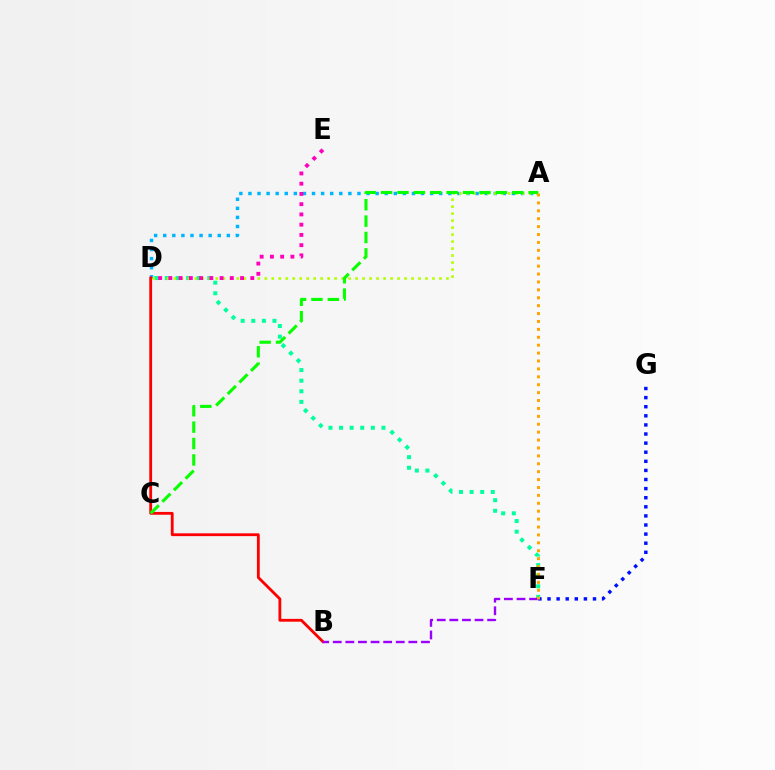{('D', 'F'): [{'color': '#00ff9d', 'line_style': 'dotted', 'thickness': 2.88}], ('A', 'D'): [{'color': '#00b5ff', 'line_style': 'dotted', 'thickness': 2.47}, {'color': '#b3ff00', 'line_style': 'dotted', 'thickness': 1.9}], ('D', 'E'): [{'color': '#ff00bd', 'line_style': 'dotted', 'thickness': 2.78}], ('B', 'D'): [{'color': '#ff0000', 'line_style': 'solid', 'thickness': 2.03}], ('B', 'F'): [{'color': '#9b00ff', 'line_style': 'dashed', 'thickness': 1.71}], ('A', 'C'): [{'color': '#08ff00', 'line_style': 'dashed', 'thickness': 2.23}], ('F', 'G'): [{'color': '#0010ff', 'line_style': 'dotted', 'thickness': 2.47}], ('A', 'F'): [{'color': '#ffa500', 'line_style': 'dotted', 'thickness': 2.15}]}